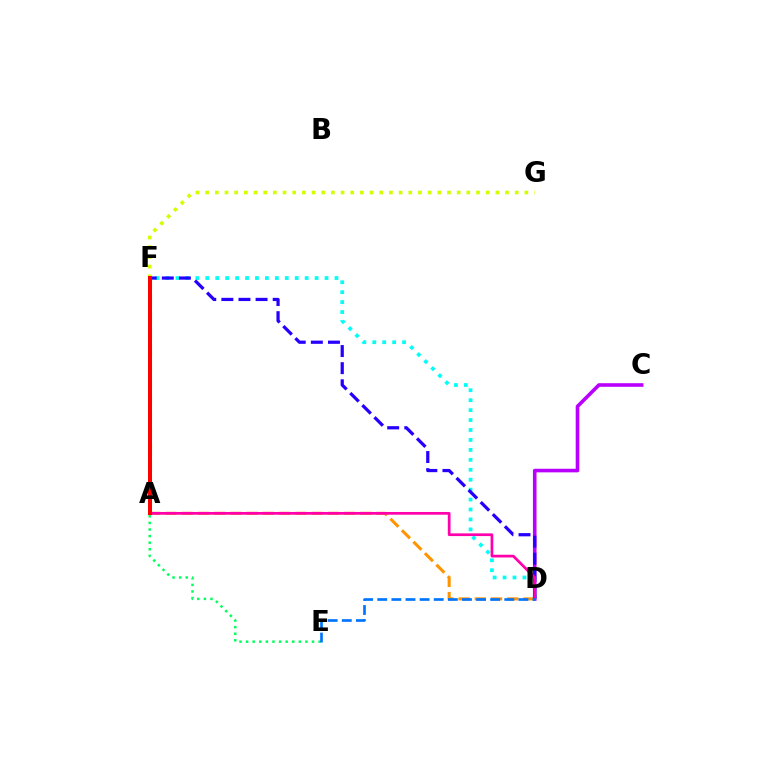{('D', 'F'): [{'color': '#00fff6', 'line_style': 'dotted', 'thickness': 2.7}, {'color': '#2500ff', 'line_style': 'dashed', 'thickness': 2.32}], ('A', 'D'): [{'color': '#ff9400', 'line_style': 'dashed', 'thickness': 2.21}, {'color': '#ff00ac', 'line_style': 'solid', 'thickness': 1.96}], ('A', 'E'): [{'color': '#00ff5c', 'line_style': 'dotted', 'thickness': 1.79}], ('C', 'D'): [{'color': '#b900ff', 'line_style': 'solid', 'thickness': 2.59}], ('F', 'G'): [{'color': '#d1ff00', 'line_style': 'dotted', 'thickness': 2.63}], ('A', 'F'): [{'color': '#3dff00', 'line_style': 'dashed', 'thickness': 2.25}, {'color': '#ff0000', 'line_style': 'solid', 'thickness': 2.89}], ('D', 'E'): [{'color': '#0074ff', 'line_style': 'dashed', 'thickness': 1.92}]}